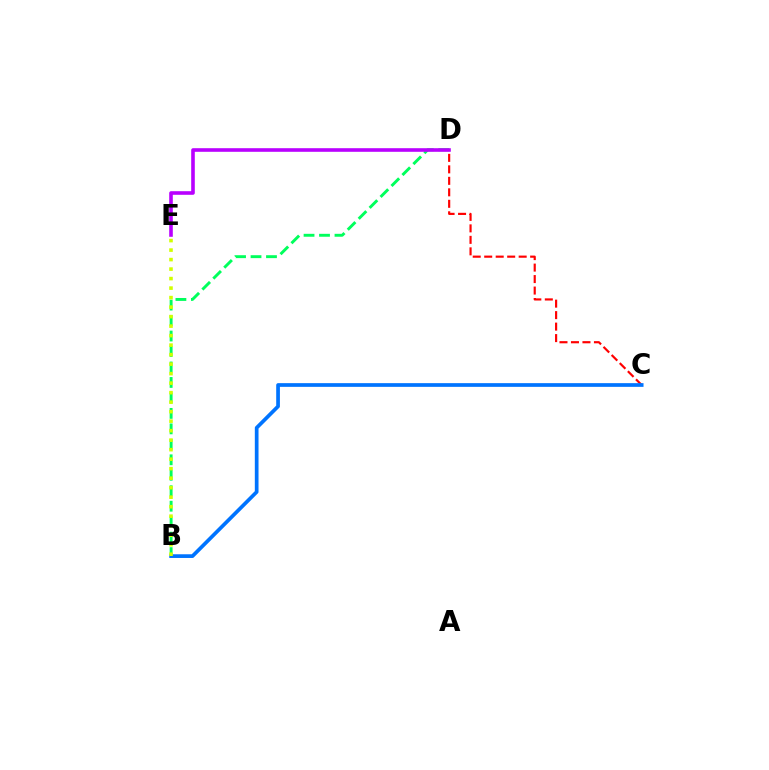{('C', 'D'): [{'color': '#ff0000', 'line_style': 'dashed', 'thickness': 1.56}], ('B', 'D'): [{'color': '#00ff5c', 'line_style': 'dashed', 'thickness': 2.1}], ('B', 'C'): [{'color': '#0074ff', 'line_style': 'solid', 'thickness': 2.67}], ('D', 'E'): [{'color': '#b900ff', 'line_style': 'solid', 'thickness': 2.59}], ('B', 'E'): [{'color': '#d1ff00', 'line_style': 'dotted', 'thickness': 2.58}]}